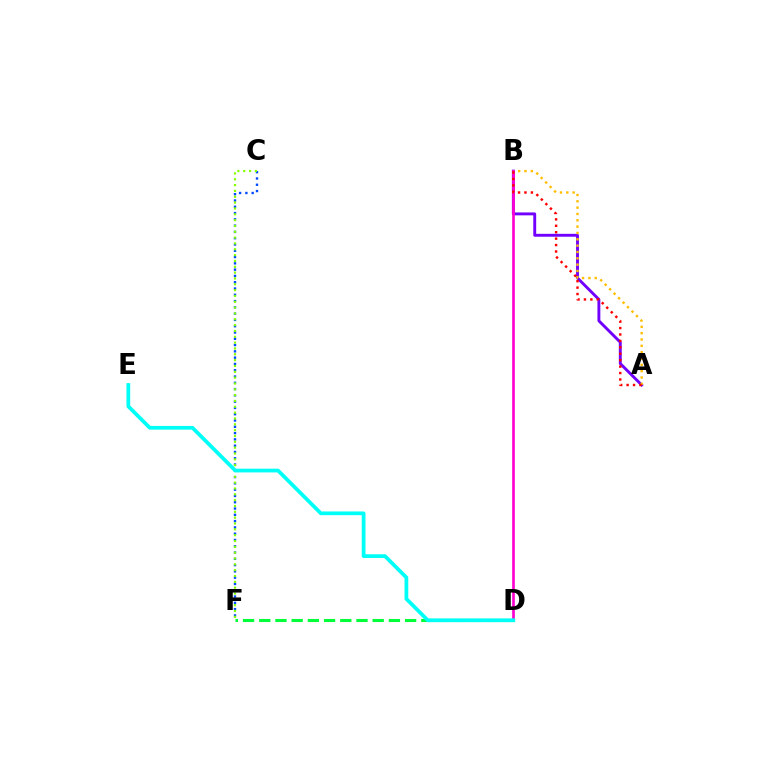{('C', 'F'): [{'color': '#004bff', 'line_style': 'dotted', 'thickness': 1.71}, {'color': '#84ff00', 'line_style': 'dotted', 'thickness': 1.59}], ('A', 'B'): [{'color': '#7200ff', 'line_style': 'solid', 'thickness': 2.09}, {'color': '#ffbd00', 'line_style': 'dotted', 'thickness': 1.72}, {'color': '#ff0000', 'line_style': 'dotted', 'thickness': 1.75}], ('B', 'D'): [{'color': '#ff00cf', 'line_style': 'solid', 'thickness': 1.92}], ('D', 'F'): [{'color': '#00ff39', 'line_style': 'dashed', 'thickness': 2.2}], ('D', 'E'): [{'color': '#00fff6', 'line_style': 'solid', 'thickness': 2.69}]}